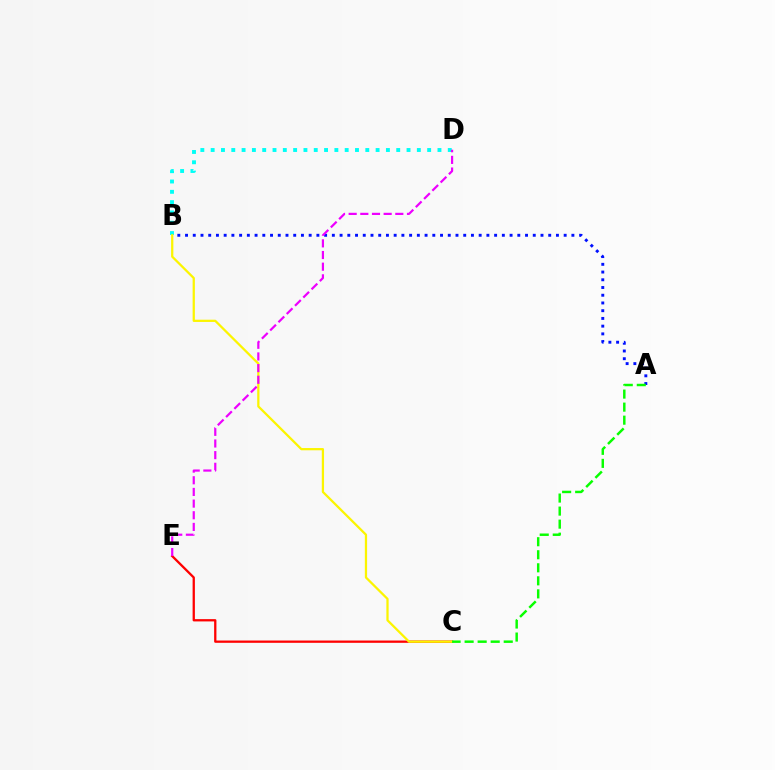{('A', 'B'): [{'color': '#0010ff', 'line_style': 'dotted', 'thickness': 2.1}], ('C', 'E'): [{'color': '#ff0000', 'line_style': 'solid', 'thickness': 1.65}], ('B', 'D'): [{'color': '#00fff6', 'line_style': 'dotted', 'thickness': 2.8}], ('B', 'C'): [{'color': '#fcf500', 'line_style': 'solid', 'thickness': 1.62}], ('D', 'E'): [{'color': '#ee00ff', 'line_style': 'dashed', 'thickness': 1.58}], ('A', 'C'): [{'color': '#08ff00', 'line_style': 'dashed', 'thickness': 1.77}]}